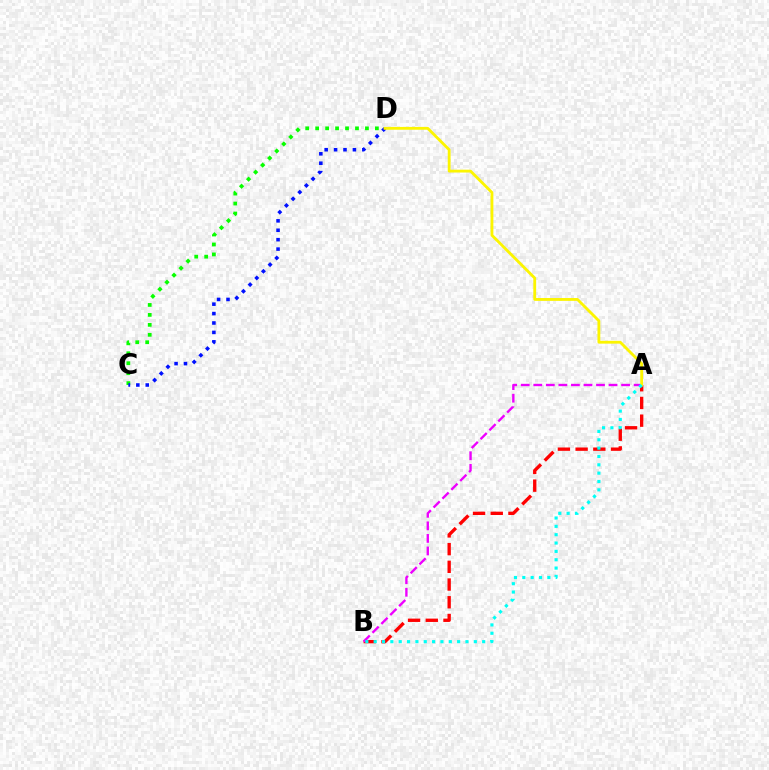{('A', 'B'): [{'color': '#ff0000', 'line_style': 'dashed', 'thickness': 2.41}, {'color': '#ee00ff', 'line_style': 'dashed', 'thickness': 1.7}, {'color': '#00fff6', 'line_style': 'dotted', 'thickness': 2.27}], ('C', 'D'): [{'color': '#08ff00', 'line_style': 'dotted', 'thickness': 2.71}, {'color': '#0010ff', 'line_style': 'dotted', 'thickness': 2.56}], ('A', 'D'): [{'color': '#fcf500', 'line_style': 'solid', 'thickness': 2.04}]}